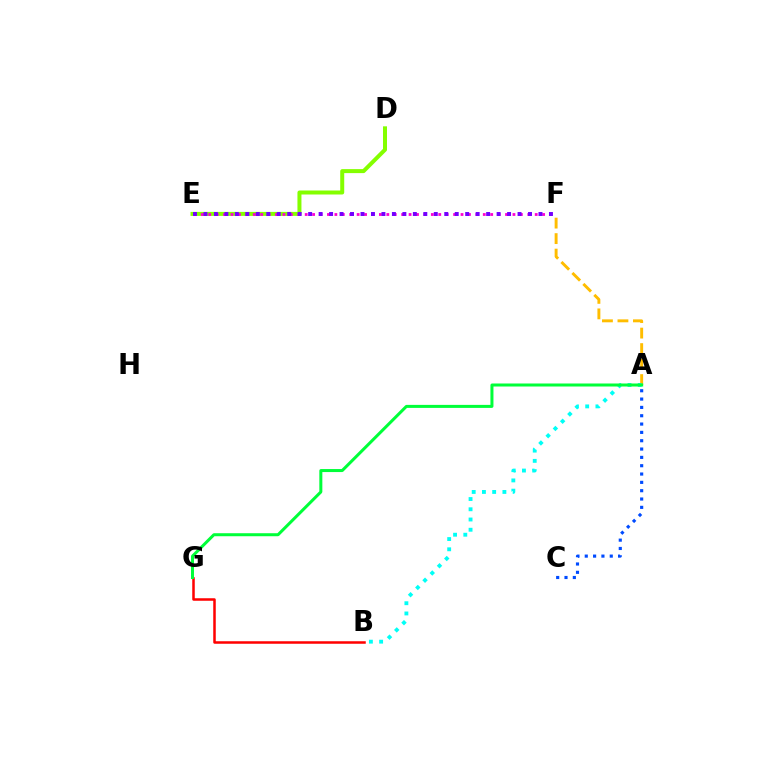{('A', 'F'): [{'color': '#ffbd00', 'line_style': 'dashed', 'thickness': 2.11}], ('D', 'E'): [{'color': '#84ff00', 'line_style': 'solid', 'thickness': 2.88}], ('E', 'F'): [{'color': '#ff00cf', 'line_style': 'dotted', 'thickness': 2.02}, {'color': '#7200ff', 'line_style': 'dotted', 'thickness': 2.84}], ('A', 'C'): [{'color': '#004bff', 'line_style': 'dotted', 'thickness': 2.26}], ('A', 'B'): [{'color': '#00fff6', 'line_style': 'dotted', 'thickness': 2.78}], ('B', 'G'): [{'color': '#ff0000', 'line_style': 'solid', 'thickness': 1.81}], ('A', 'G'): [{'color': '#00ff39', 'line_style': 'solid', 'thickness': 2.17}]}